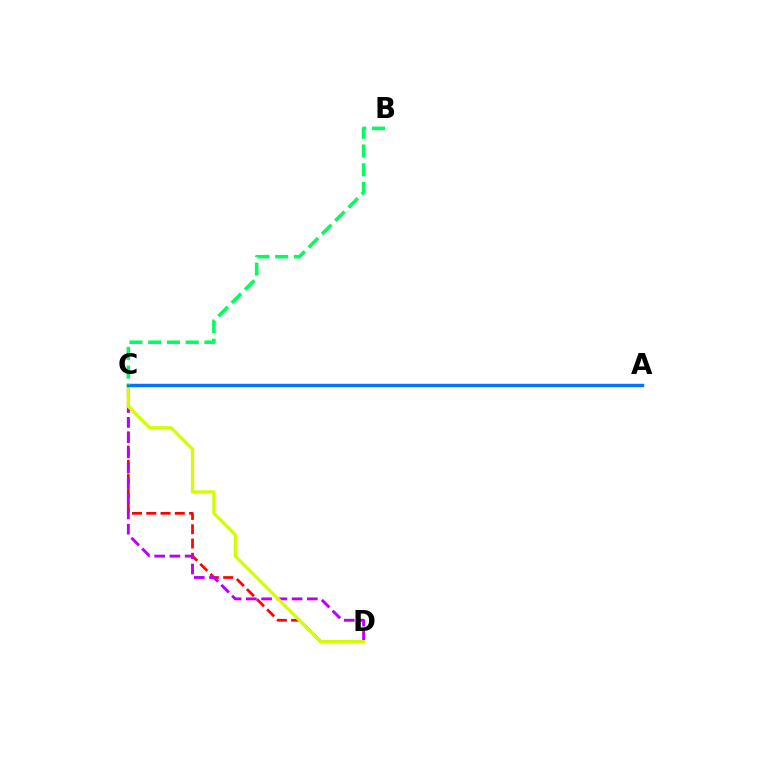{('C', 'D'): [{'color': '#ff0000', 'line_style': 'dashed', 'thickness': 1.94}, {'color': '#b900ff', 'line_style': 'dashed', 'thickness': 2.07}, {'color': '#d1ff00', 'line_style': 'solid', 'thickness': 2.35}], ('A', 'C'): [{'color': '#0074ff', 'line_style': 'solid', 'thickness': 2.46}], ('B', 'C'): [{'color': '#00ff5c', 'line_style': 'dashed', 'thickness': 2.55}]}